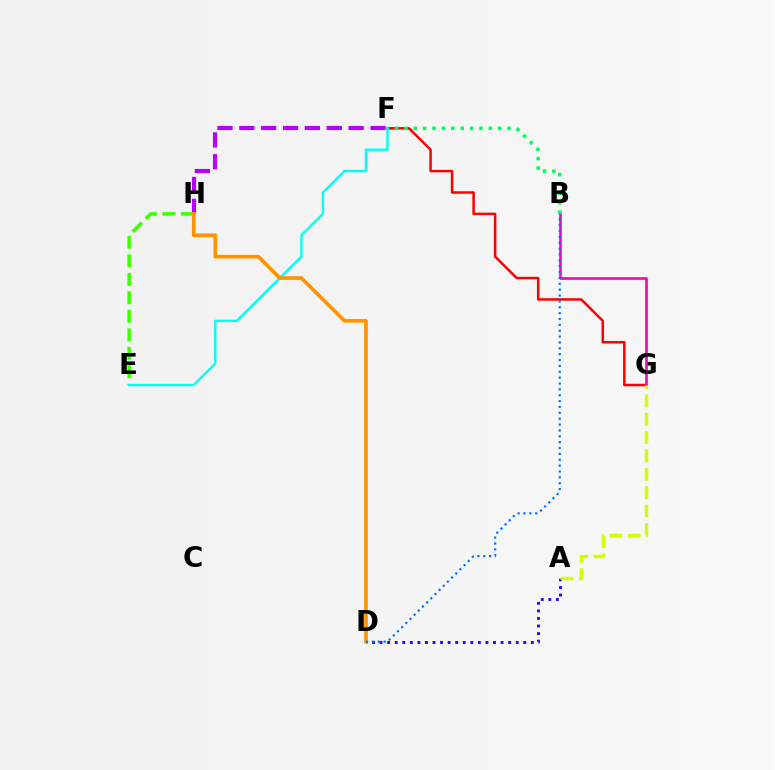{('F', 'H'): [{'color': '#b900ff', 'line_style': 'dashed', 'thickness': 2.97}], ('F', 'G'): [{'color': '#ff0000', 'line_style': 'solid', 'thickness': 1.81}], ('E', 'H'): [{'color': '#3dff00', 'line_style': 'dashed', 'thickness': 2.51}], ('A', 'D'): [{'color': '#2500ff', 'line_style': 'dotted', 'thickness': 2.05}], ('B', 'G'): [{'color': '#ff00ac', 'line_style': 'solid', 'thickness': 1.9}], ('B', 'F'): [{'color': '#00ff5c', 'line_style': 'dotted', 'thickness': 2.55}], ('A', 'G'): [{'color': '#d1ff00', 'line_style': 'dashed', 'thickness': 2.5}], ('E', 'F'): [{'color': '#00fff6', 'line_style': 'solid', 'thickness': 1.72}], ('D', 'H'): [{'color': '#ff9400', 'line_style': 'solid', 'thickness': 2.64}], ('B', 'D'): [{'color': '#0074ff', 'line_style': 'dotted', 'thickness': 1.59}]}